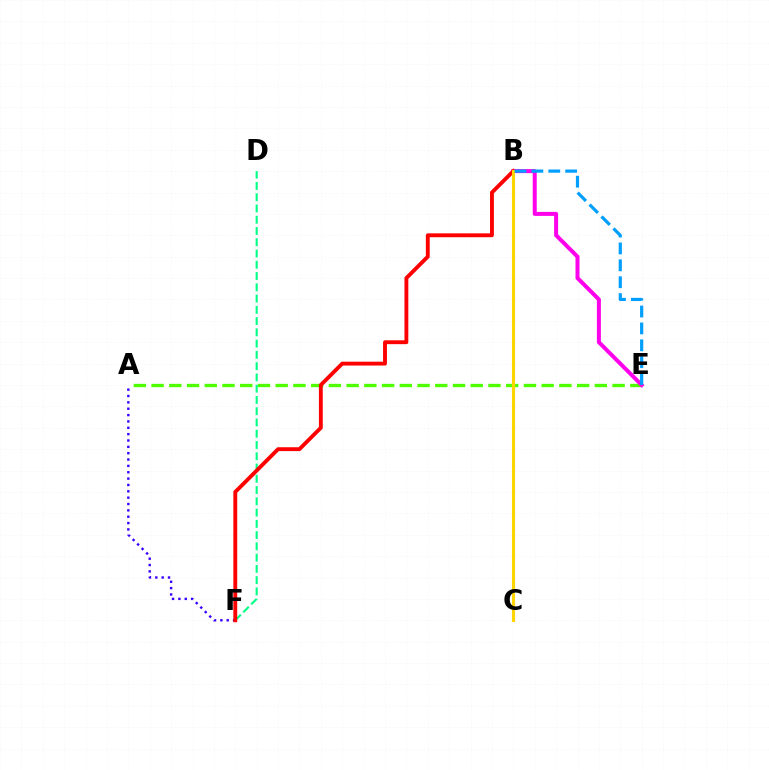{('A', 'E'): [{'color': '#4fff00', 'line_style': 'dashed', 'thickness': 2.41}], ('B', 'E'): [{'color': '#ff00ed', 'line_style': 'solid', 'thickness': 2.89}, {'color': '#009eff', 'line_style': 'dashed', 'thickness': 2.3}], ('A', 'F'): [{'color': '#3700ff', 'line_style': 'dotted', 'thickness': 1.73}], ('D', 'F'): [{'color': '#00ff86', 'line_style': 'dashed', 'thickness': 1.53}], ('B', 'F'): [{'color': '#ff0000', 'line_style': 'solid', 'thickness': 2.78}], ('B', 'C'): [{'color': '#ffd500', 'line_style': 'solid', 'thickness': 2.25}]}